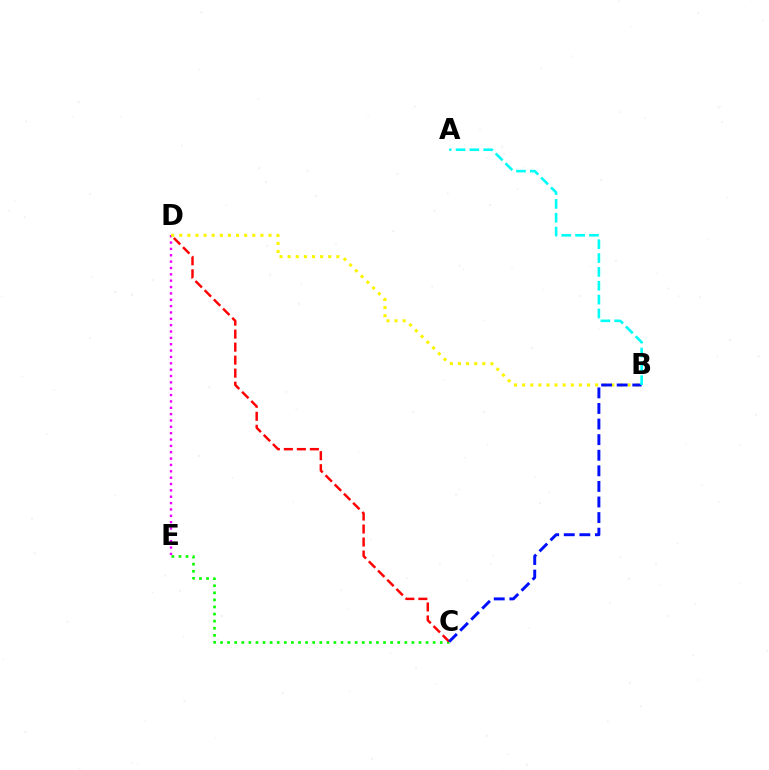{('C', 'E'): [{'color': '#08ff00', 'line_style': 'dotted', 'thickness': 1.93}], ('D', 'E'): [{'color': '#ee00ff', 'line_style': 'dotted', 'thickness': 1.73}], ('B', 'D'): [{'color': '#fcf500', 'line_style': 'dotted', 'thickness': 2.2}], ('C', 'D'): [{'color': '#ff0000', 'line_style': 'dashed', 'thickness': 1.77}], ('B', 'C'): [{'color': '#0010ff', 'line_style': 'dashed', 'thickness': 2.12}], ('A', 'B'): [{'color': '#00fff6', 'line_style': 'dashed', 'thickness': 1.88}]}